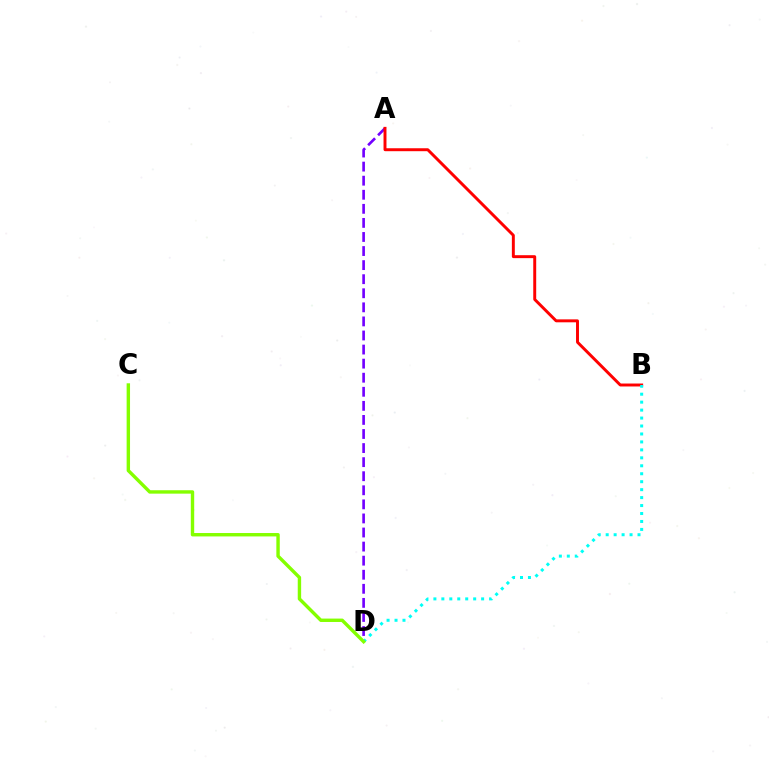{('A', 'D'): [{'color': '#7200ff', 'line_style': 'dashed', 'thickness': 1.91}], ('A', 'B'): [{'color': '#ff0000', 'line_style': 'solid', 'thickness': 2.12}], ('B', 'D'): [{'color': '#00fff6', 'line_style': 'dotted', 'thickness': 2.16}], ('C', 'D'): [{'color': '#84ff00', 'line_style': 'solid', 'thickness': 2.45}]}